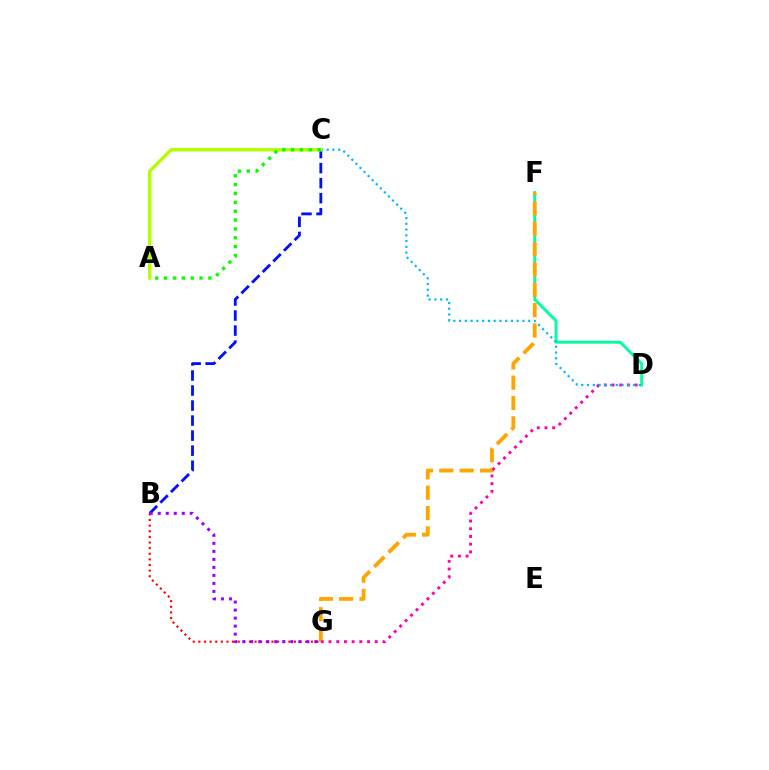{('D', 'F'): [{'color': '#00ff9d', 'line_style': 'solid', 'thickness': 2.09}], ('B', 'G'): [{'color': '#ff0000', 'line_style': 'dotted', 'thickness': 1.53}, {'color': '#9b00ff', 'line_style': 'dotted', 'thickness': 2.18}], ('B', 'C'): [{'color': '#0010ff', 'line_style': 'dashed', 'thickness': 2.04}], ('F', 'G'): [{'color': '#ffa500', 'line_style': 'dashed', 'thickness': 2.76}], ('D', 'G'): [{'color': '#ff00bd', 'line_style': 'dotted', 'thickness': 2.09}], ('C', 'D'): [{'color': '#00b5ff', 'line_style': 'dotted', 'thickness': 1.56}], ('A', 'C'): [{'color': '#b3ff00', 'line_style': 'solid', 'thickness': 2.44}, {'color': '#08ff00', 'line_style': 'dotted', 'thickness': 2.41}]}